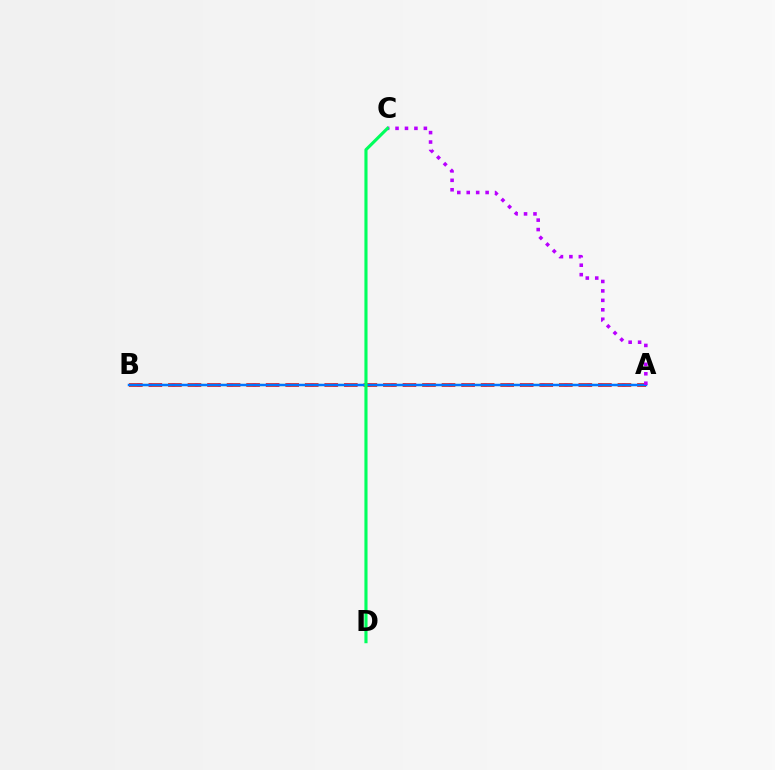{('A', 'B'): [{'color': '#ff0000', 'line_style': 'dashed', 'thickness': 2.66}, {'color': '#d1ff00', 'line_style': 'dashed', 'thickness': 1.57}, {'color': '#0074ff', 'line_style': 'solid', 'thickness': 1.78}], ('A', 'C'): [{'color': '#b900ff', 'line_style': 'dotted', 'thickness': 2.57}], ('C', 'D'): [{'color': '#00ff5c', 'line_style': 'solid', 'thickness': 2.24}]}